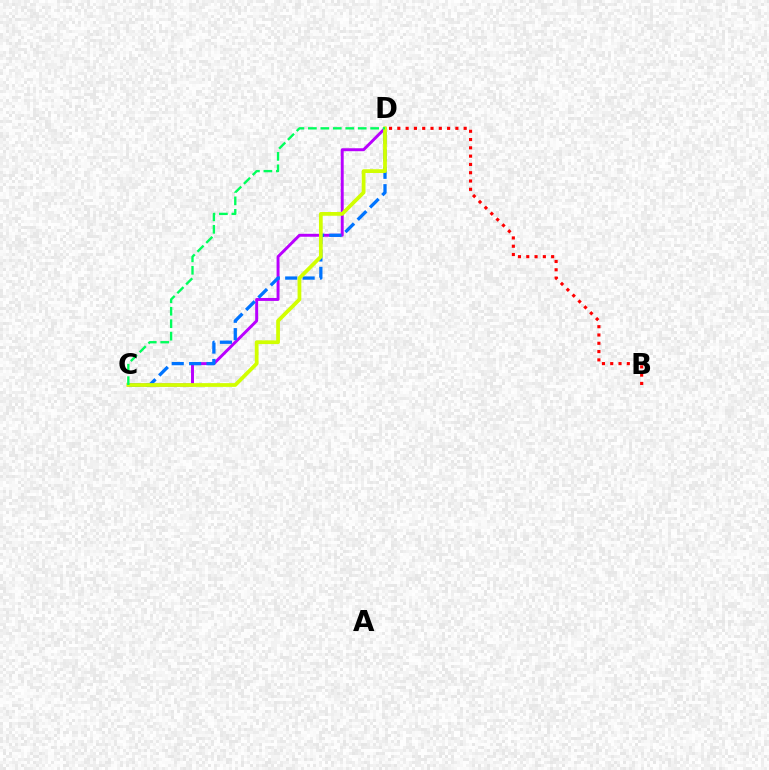{('C', 'D'): [{'color': '#b900ff', 'line_style': 'solid', 'thickness': 2.12}, {'color': '#0074ff', 'line_style': 'dashed', 'thickness': 2.36}, {'color': '#d1ff00', 'line_style': 'solid', 'thickness': 2.7}, {'color': '#00ff5c', 'line_style': 'dashed', 'thickness': 1.69}], ('B', 'D'): [{'color': '#ff0000', 'line_style': 'dotted', 'thickness': 2.25}]}